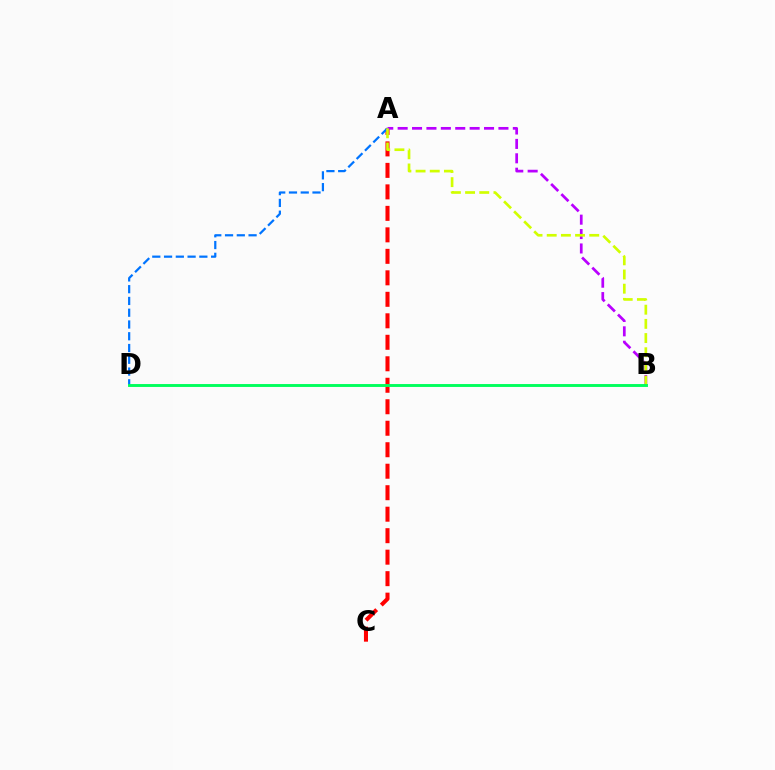{('A', 'C'): [{'color': '#ff0000', 'line_style': 'dashed', 'thickness': 2.92}], ('A', 'B'): [{'color': '#b900ff', 'line_style': 'dashed', 'thickness': 1.96}, {'color': '#d1ff00', 'line_style': 'dashed', 'thickness': 1.93}], ('A', 'D'): [{'color': '#0074ff', 'line_style': 'dashed', 'thickness': 1.6}], ('B', 'D'): [{'color': '#00ff5c', 'line_style': 'solid', 'thickness': 2.09}]}